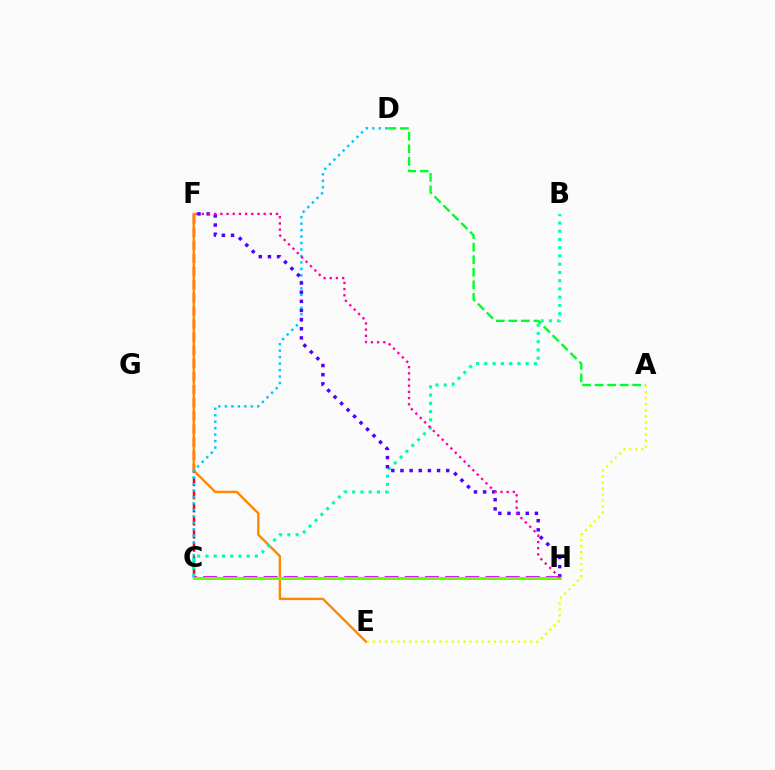{('C', 'F'): [{'color': '#ff0000', 'line_style': 'dashed', 'thickness': 1.78}], ('E', 'F'): [{'color': '#ff8800', 'line_style': 'solid', 'thickness': 1.71}], ('C', 'D'): [{'color': '#00c7ff', 'line_style': 'dotted', 'thickness': 1.76}], ('B', 'C'): [{'color': '#00ffaf', 'line_style': 'dotted', 'thickness': 2.24}], ('C', 'H'): [{'color': '#003fff', 'line_style': 'dashed', 'thickness': 2.08}, {'color': '#d600ff', 'line_style': 'dashed', 'thickness': 2.74}, {'color': '#66ff00', 'line_style': 'solid', 'thickness': 2.15}], ('A', 'D'): [{'color': '#00ff27', 'line_style': 'dashed', 'thickness': 1.7}], ('F', 'H'): [{'color': '#4f00ff', 'line_style': 'dotted', 'thickness': 2.49}, {'color': '#ff00a0', 'line_style': 'dotted', 'thickness': 1.68}], ('A', 'E'): [{'color': '#eeff00', 'line_style': 'dotted', 'thickness': 1.64}]}